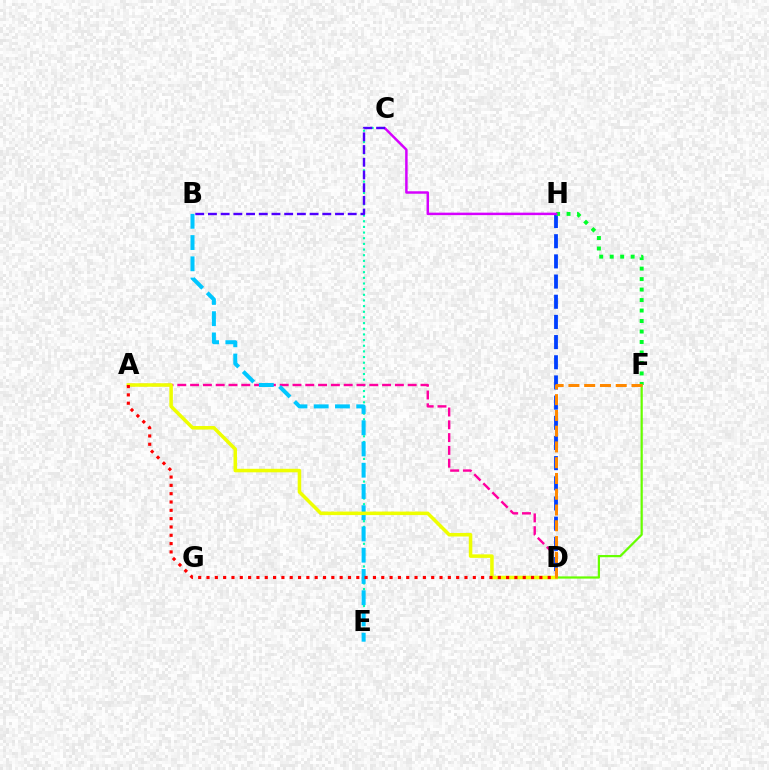{('C', 'E'): [{'color': '#00ffaf', 'line_style': 'dotted', 'thickness': 1.54}], ('A', 'D'): [{'color': '#ff00a0', 'line_style': 'dashed', 'thickness': 1.74}, {'color': '#eeff00', 'line_style': 'solid', 'thickness': 2.54}, {'color': '#ff0000', 'line_style': 'dotted', 'thickness': 2.26}], ('D', 'H'): [{'color': '#003fff', 'line_style': 'dashed', 'thickness': 2.74}], ('F', 'H'): [{'color': '#00ff27', 'line_style': 'dotted', 'thickness': 2.85}], ('B', 'E'): [{'color': '#00c7ff', 'line_style': 'dashed', 'thickness': 2.89}], ('D', 'F'): [{'color': '#66ff00', 'line_style': 'solid', 'thickness': 1.6}, {'color': '#ff8800', 'line_style': 'dashed', 'thickness': 2.14}], ('C', 'H'): [{'color': '#d600ff', 'line_style': 'solid', 'thickness': 1.78}], ('B', 'C'): [{'color': '#4f00ff', 'line_style': 'dashed', 'thickness': 1.73}]}